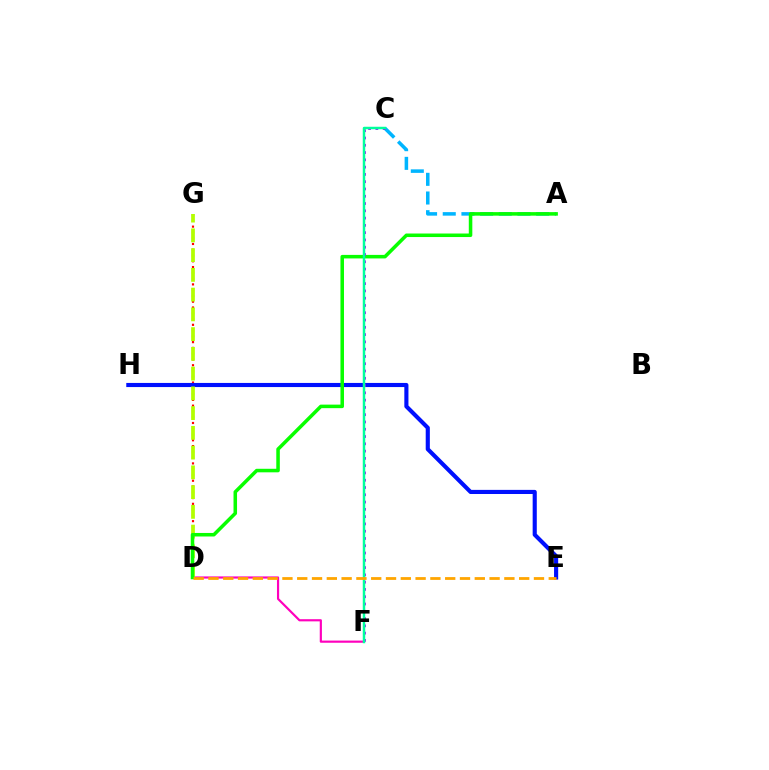{('D', 'G'): [{'color': '#ff0000', 'line_style': 'dotted', 'thickness': 1.57}, {'color': '#b3ff00', 'line_style': 'dashed', 'thickness': 2.68}], ('E', 'H'): [{'color': '#0010ff', 'line_style': 'solid', 'thickness': 2.97}], ('D', 'F'): [{'color': '#ff00bd', 'line_style': 'solid', 'thickness': 1.56}], ('A', 'C'): [{'color': '#00b5ff', 'line_style': 'dashed', 'thickness': 2.54}], ('A', 'D'): [{'color': '#08ff00', 'line_style': 'solid', 'thickness': 2.54}], ('C', 'F'): [{'color': '#9b00ff', 'line_style': 'dotted', 'thickness': 1.98}, {'color': '#00ff9d', 'line_style': 'solid', 'thickness': 1.78}], ('D', 'E'): [{'color': '#ffa500', 'line_style': 'dashed', 'thickness': 2.01}]}